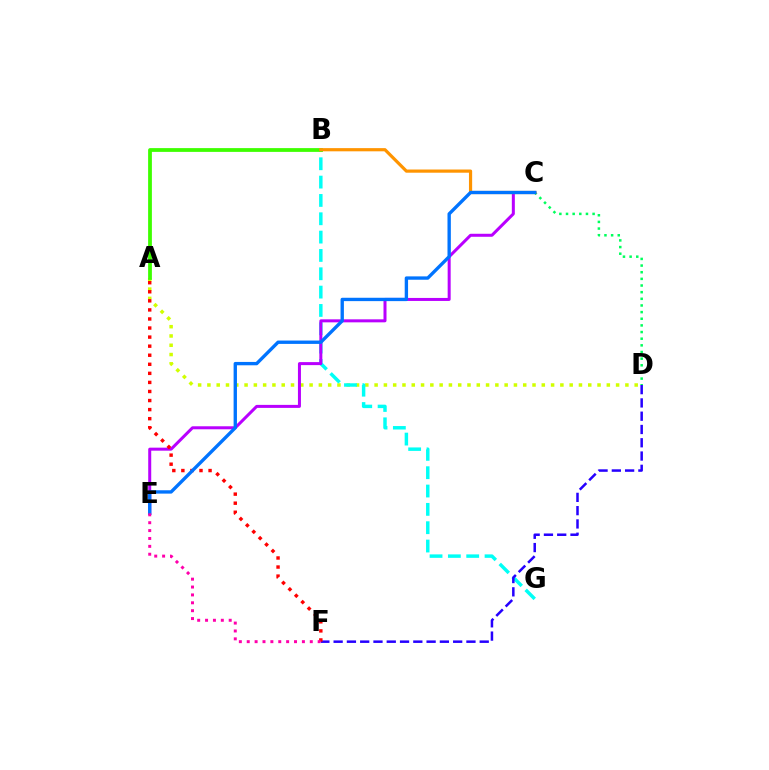{('A', 'D'): [{'color': '#d1ff00', 'line_style': 'dotted', 'thickness': 2.52}], ('C', 'D'): [{'color': '#00ff5c', 'line_style': 'dotted', 'thickness': 1.81}], ('B', 'G'): [{'color': '#00fff6', 'line_style': 'dashed', 'thickness': 2.49}], ('C', 'E'): [{'color': '#b900ff', 'line_style': 'solid', 'thickness': 2.17}, {'color': '#0074ff', 'line_style': 'solid', 'thickness': 2.41}], ('D', 'F'): [{'color': '#2500ff', 'line_style': 'dashed', 'thickness': 1.8}], ('A', 'B'): [{'color': '#3dff00', 'line_style': 'solid', 'thickness': 2.72}], ('B', 'C'): [{'color': '#ff9400', 'line_style': 'solid', 'thickness': 2.3}], ('A', 'F'): [{'color': '#ff0000', 'line_style': 'dotted', 'thickness': 2.46}], ('E', 'F'): [{'color': '#ff00ac', 'line_style': 'dotted', 'thickness': 2.14}]}